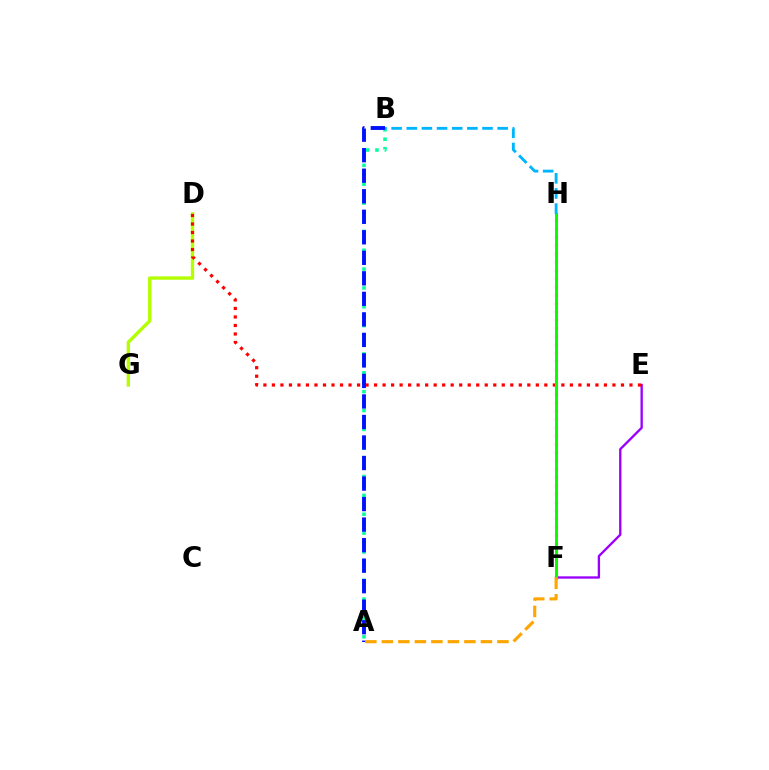{('E', 'F'): [{'color': '#9b00ff', 'line_style': 'solid', 'thickness': 1.69}], ('A', 'B'): [{'color': '#00ff9d', 'line_style': 'dotted', 'thickness': 2.56}, {'color': '#0010ff', 'line_style': 'dashed', 'thickness': 2.79}], ('D', 'G'): [{'color': '#b3ff00', 'line_style': 'solid', 'thickness': 2.42}], ('D', 'E'): [{'color': '#ff0000', 'line_style': 'dotted', 'thickness': 2.31}], ('F', 'H'): [{'color': '#ff00bd', 'line_style': 'dotted', 'thickness': 2.25}, {'color': '#08ff00', 'line_style': 'solid', 'thickness': 2.14}], ('B', 'H'): [{'color': '#00b5ff', 'line_style': 'dashed', 'thickness': 2.06}], ('A', 'F'): [{'color': '#ffa500', 'line_style': 'dashed', 'thickness': 2.24}]}